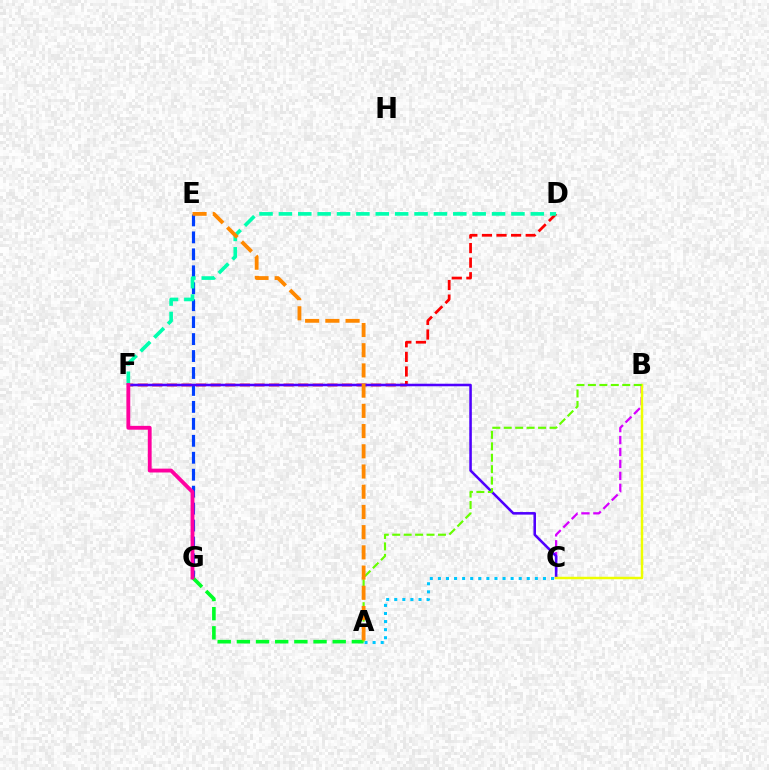{('E', 'G'): [{'color': '#003fff', 'line_style': 'dashed', 'thickness': 2.3}], ('B', 'C'): [{'color': '#d600ff', 'line_style': 'dashed', 'thickness': 1.62}, {'color': '#eeff00', 'line_style': 'solid', 'thickness': 1.77}], ('D', 'F'): [{'color': '#ff0000', 'line_style': 'dashed', 'thickness': 1.98}, {'color': '#00ffaf', 'line_style': 'dashed', 'thickness': 2.63}], ('A', 'C'): [{'color': '#00c7ff', 'line_style': 'dotted', 'thickness': 2.2}], ('A', 'G'): [{'color': '#00ff27', 'line_style': 'dashed', 'thickness': 2.6}], ('C', 'F'): [{'color': '#4f00ff', 'line_style': 'solid', 'thickness': 1.84}], ('A', 'B'): [{'color': '#66ff00', 'line_style': 'dashed', 'thickness': 1.55}], ('A', 'E'): [{'color': '#ff8800', 'line_style': 'dashed', 'thickness': 2.75}], ('F', 'G'): [{'color': '#ff00a0', 'line_style': 'solid', 'thickness': 2.76}]}